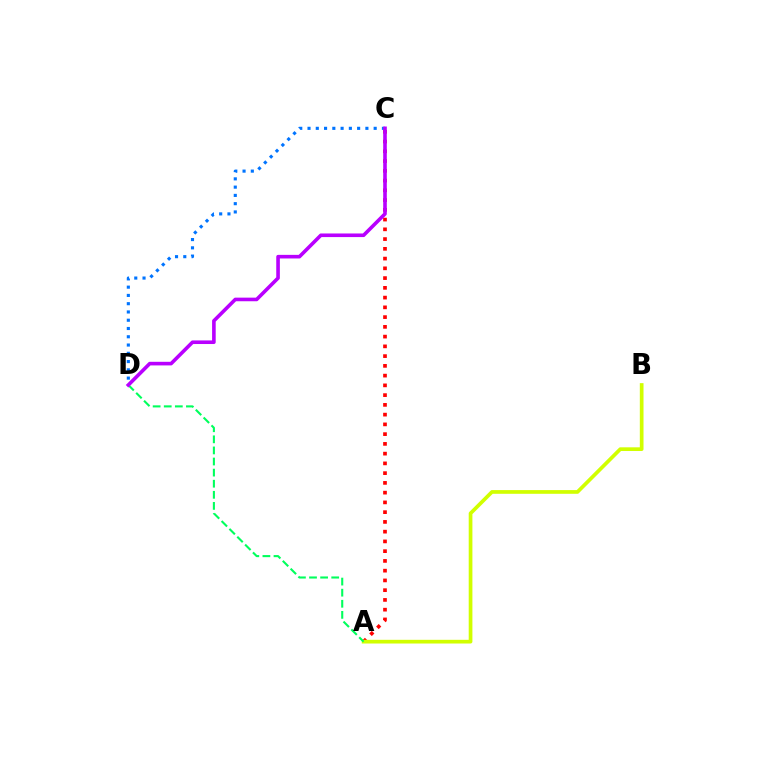{('A', 'C'): [{'color': '#ff0000', 'line_style': 'dotted', 'thickness': 2.65}], ('A', 'B'): [{'color': '#d1ff00', 'line_style': 'solid', 'thickness': 2.67}], ('C', 'D'): [{'color': '#0074ff', 'line_style': 'dotted', 'thickness': 2.25}, {'color': '#b900ff', 'line_style': 'solid', 'thickness': 2.6}], ('A', 'D'): [{'color': '#00ff5c', 'line_style': 'dashed', 'thickness': 1.51}]}